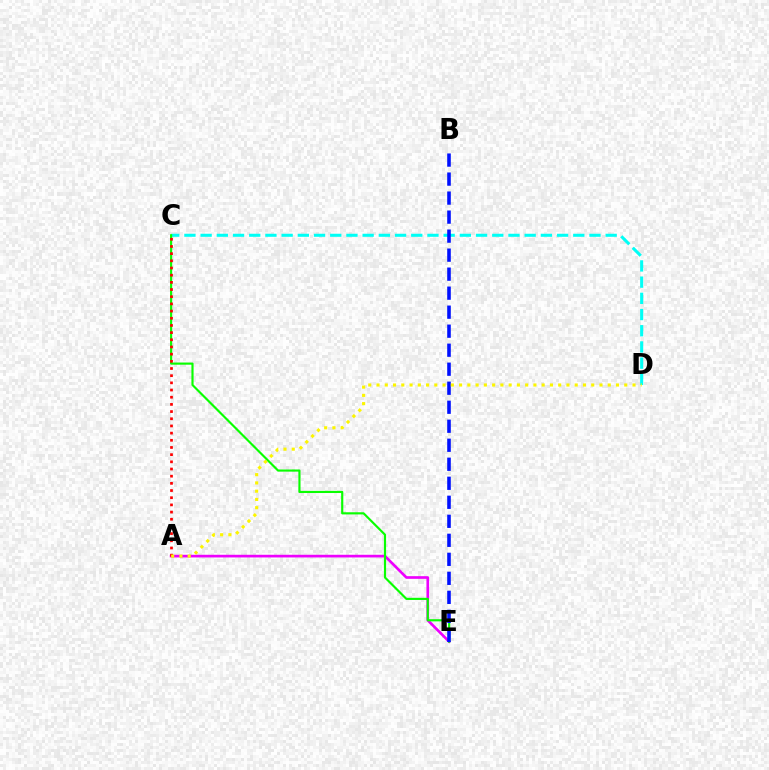{('A', 'E'): [{'color': '#ee00ff', 'line_style': 'solid', 'thickness': 1.92}], ('C', 'D'): [{'color': '#00fff6', 'line_style': 'dashed', 'thickness': 2.2}], ('C', 'E'): [{'color': '#08ff00', 'line_style': 'solid', 'thickness': 1.55}], ('B', 'E'): [{'color': '#0010ff', 'line_style': 'dashed', 'thickness': 2.58}], ('A', 'C'): [{'color': '#ff0000', 'line_style': 'dotted', 'thickness': 1.95}], ('A', 'D'): [{'color': '#fcf500', 'line_style': 'dotted', 'thickness': 2.24}]}